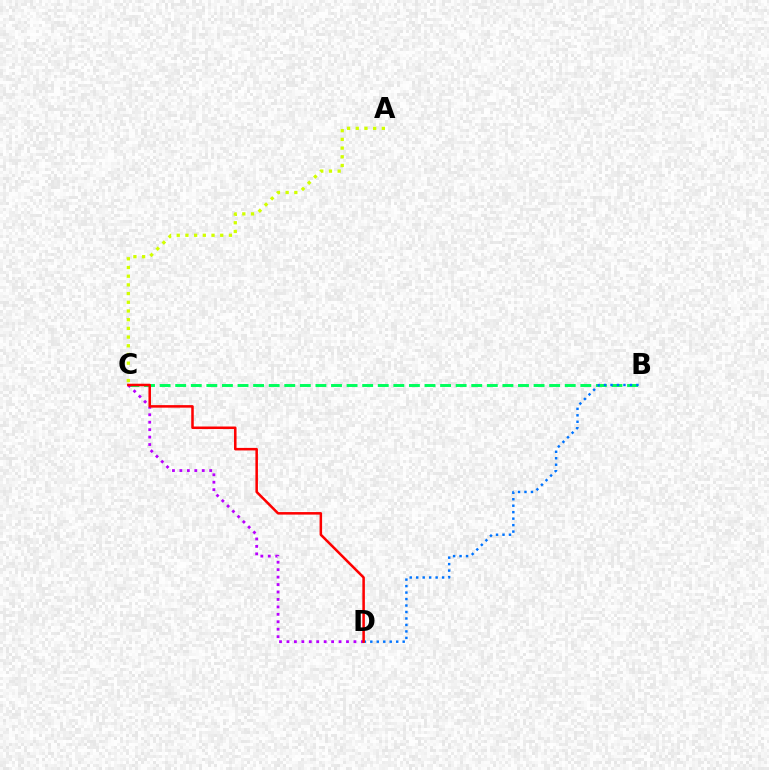{('B', 'C'): [{'color': '#00ff5c', 'line_style': 'dashed', 'thickness': 2.12}], ('C', 'D'): [{'color': '#b900ff', 'line_style': 'dotted', 'thickness': 2.02}, {'color': '#ff0000', 'line_style': 'solid', 'thickness': 1.82}], ('B', 'D'): [{'color': '#0074ff', 'line_style': 'dotted', 'thickness': 1.76}], ('A', 'C'): [{'color': '#d1ff00', 'line_style': 'dotted', 'thickness': 2.36}]}